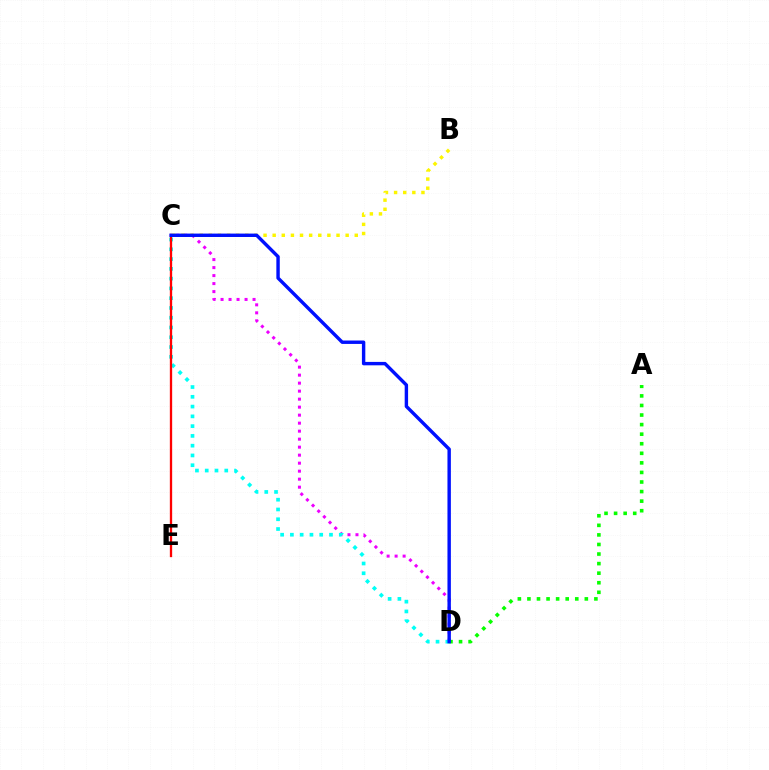{('C', 'D'): [{'color': '#ee00ff', 'line_style': 'dotted', 'thickness': 2.17}, {'color': '#00fff6', 'line_style': 'dotted', 'thickness': 2.66}, {'color': '#0010ff', 'line_style': 'solid', 'thickness': 2.46}], ('A', 'D'): [{'color': '#08ff00', 'line_style': 'dotted', 'thickness': 2.6}], ('B', 'C'): [{'color': '#fcf500', 'line_style': 'dotted', 'thickness': 2.48}], ('C', 'E'): [{'color': '#ff0000', 'line_style': 'solid', 'thickness': 1.66}]}